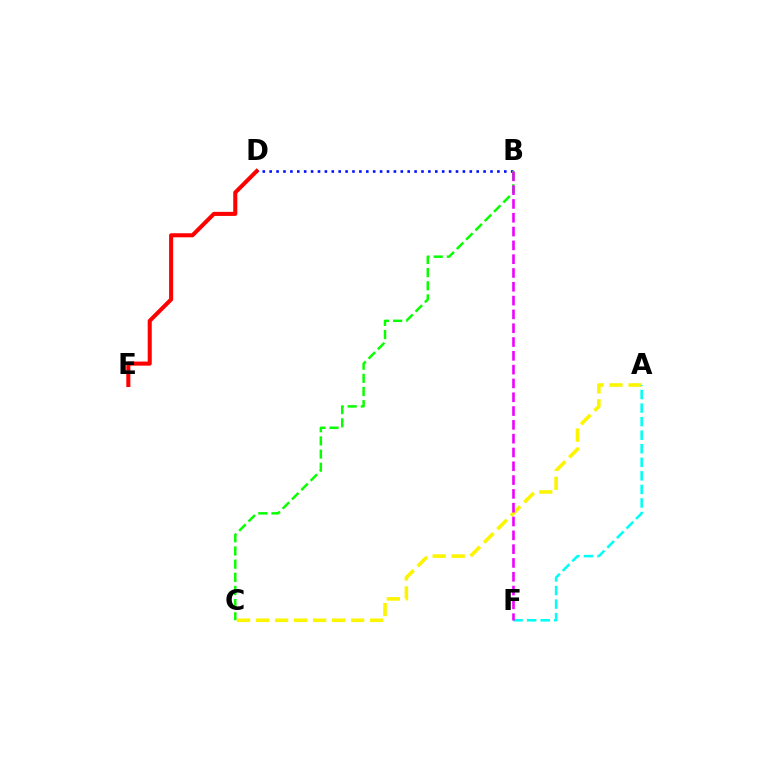{('D', 'E'): [{'color': '#ff0000', 'line_style': 'solid', 'thickness': 2.92}], ('B', 'D'): [{'color': '#0010ff', 'line_style': 'dotted', 'thickness': 1.87}], ('B', 'C'): [{'color': '#08ff00', 'line_style': 'dashed', 'thickness': 1.79}], ('A', 'C'): [{'color': '#fcf500', 'line_style': 'dashed', 'thickness': 2.58}], ('A', 'F'): [{'color': '#00fff6', 'line_style': 'dashed', 'thickness': 1.84}], ('B', 'F'): [{'color': '#ee00ff', 'line_style': 'dashed', 'thickness': 1.88}]}